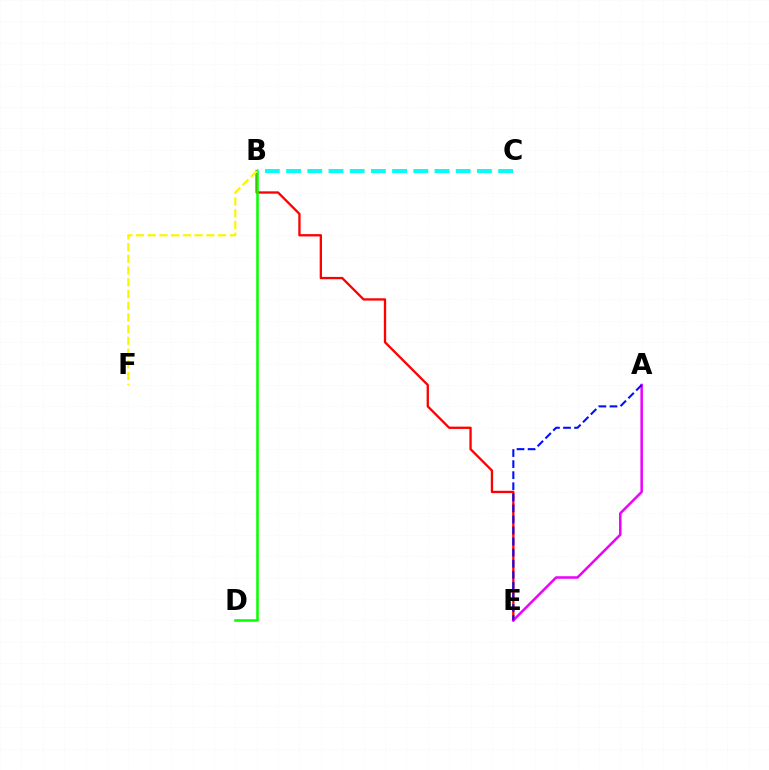{('B', 'E'): [{'color': '#ff0000', 'line_style': 'solid', 'thickness': 1.66}], ('B', 'D'): [{'color': '#08ff00', 'line_style': 'solid', 'thickness': 1.83}], ('B', 'F'): [{'color': '#fcf500', 'line_style': 'dashed', 'thickness': 1.59}], ('A', 'E'): [{'color': '#ee00ff', 'line_style': 'solid', 'thickness': 1.81}, {'color': '#0010ff', 'line_style': 'dashed', 'thickness': 1.5}], ('B', 'C'): [{'color': '#00fff6', 'line_style': 'dashed', 'thickness': 2.88}]}